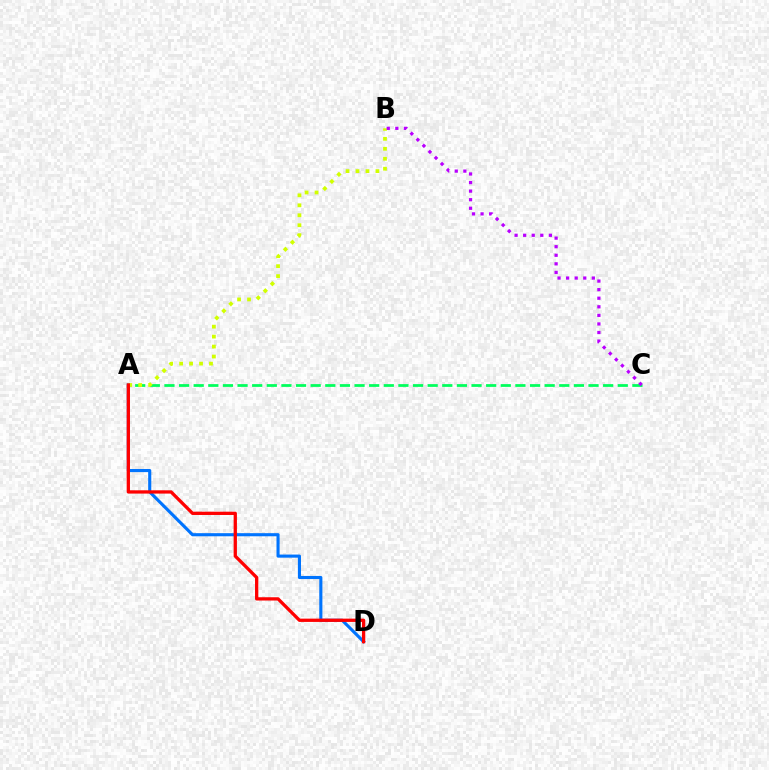{('A', 'C'): [{'color': '#00ff5c', 'line_style': 'dashed', 'thickness': 1.99}], ('A', 'D'): [{'color': '#0074ff', 'line_style': 'solid', 'thickness': 2.24}, {'color': '#ff0000', 'line_style': 'solid', 'thickness': 2.37}], ('A', 'B'): [{'color': '#d1ff00', 'line_style': 'dotted', 'thickness': 2.71}], ('B', 'C'): [{'color': '#b900ff', 'line_style': 'dotted', 'thickness': 2.33}]}